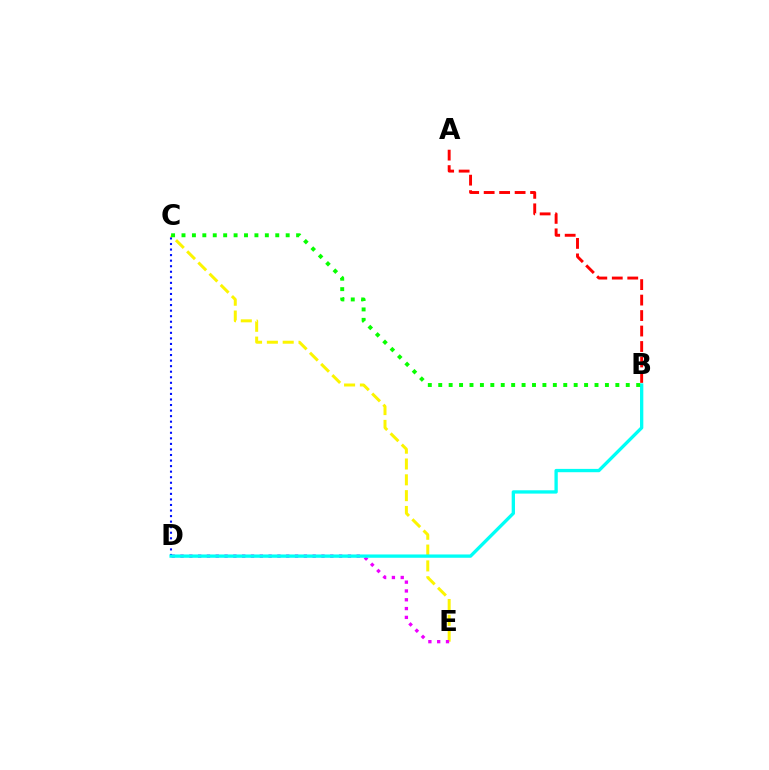{('C', 'E'): [{'color': '#fcf500', 'line_style': 'dashed', 'thickness': 2.15}], ('A', 'B'): [{'color': '#ff0000', 'line_style': 'dashed', 'thickness': 2.1}], ('D', 'E'): [{'color': '#ee00ff', 'line_style': 'dotted', 'thickness': 2.39}], ('C', 'D'): [{'color': '#0010ff', 'line_style': 'dotted', 'thickness': 1.51}], ('B', 'D'): [{'color': '#00fff6', 'line_style': 'solid', 'thickness': 2.39}], ('B', 'C'): [{'color': '#08ff00', 'line_style': 'dotted', 'thickness': 2.83}]}